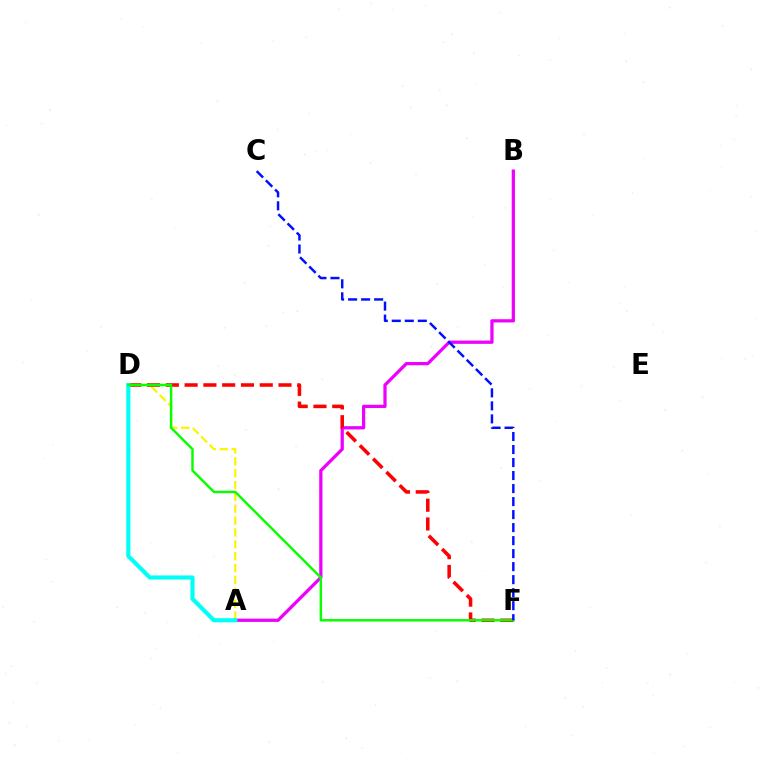{('A', 'B'): [{'color': '#ee00ff', 'line_style': 'solid', 'thickness': 2.34}], ('A', 'D'): [{'color': '#fcf500', 'line_style': 'dashed', 'thickness': 1.61}, {'color': '#00fff6', 'line_style': 'solid', 'thickness': 2.98}], ('D', 'F'): [{'color': '#ff0000', 'line_style': 'dashed', 'thickness': 2.55}, {'color': '#08ff00', 'line_style': 'solid', 'thickness': 1.76}], ('C', 'F'): [{'color': '#0010ff', 'line_style': 'dashed', 'thickness': 1.77}]}